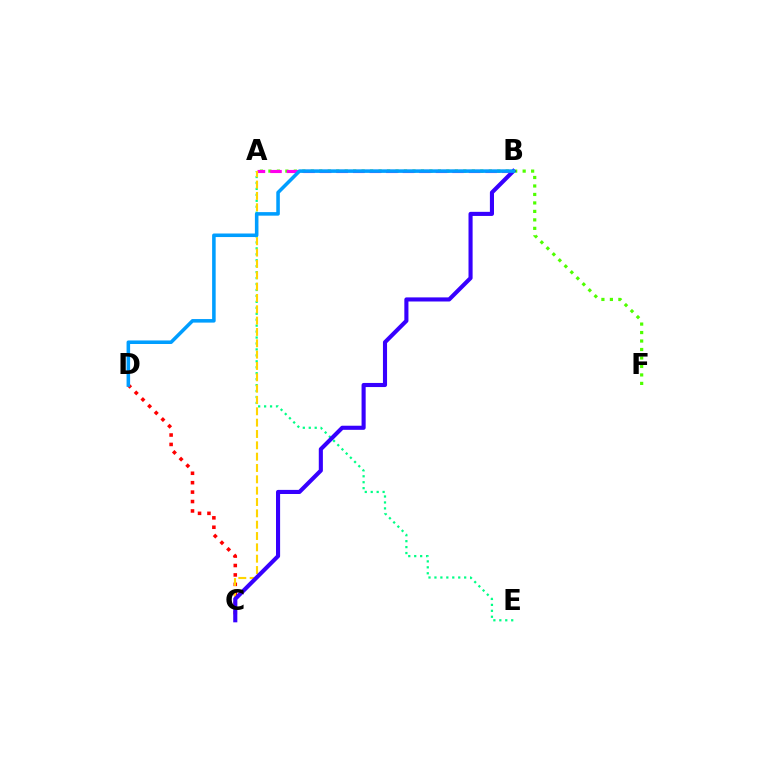{('A', 'F'): [{'color': '#4fff00', 'line_style': 'dotted', 'thickness': 2.3}], ('A', 'E'): [{'color': '#00ff86', 'line_style': 'dotted', 'thickness': 1.62}], ('C', 'D'): [{'color': '#ff0000', 'line_style': 'dotted', 'thickness': 2.56}], ('A', 'B'): [{'color': '#ff00ed', 'line_style': 'dashed', 'thickness': 2.25}], ('A', 'C'): [{'color': '#ffd500', 'line_style': 'dashed', 'thickness': 1.54}], ('B', 'C'): [{'color': '#3700ff', 'line_style': 'solid', 'thickness': 2.95}], ('B', 'D'): [{'color': '#009eff', 'line_style': 'solid', 'thickness': 2.55}]}